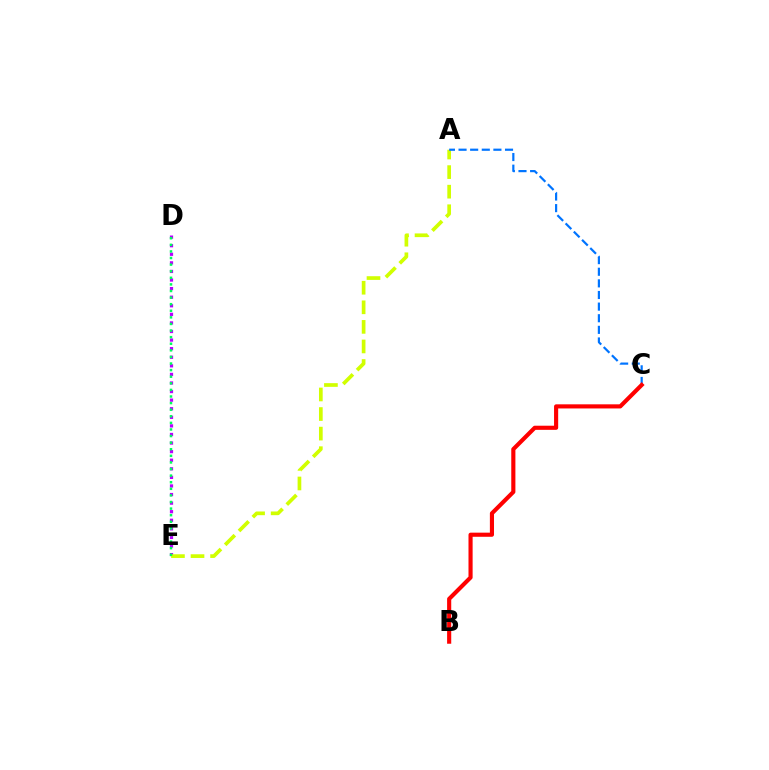{('D', 'E'): [{'color': '#b900ff', 'line_style': 'dotted', 'thickness': 2.33}, {'color': '#00ff5c', 'line_style': 'dotted', 'thickness': 1.79}], ('A', 'E'): [{'color': '#d1ff00', 'line_style': 'dashed', 'thickness': 2.66}], ('A', 'C'): [{'color': '#0074ff', 'line_style': 'dashed', 'thickness': 1.58}], ('B', 'C'): [{'color': '#ff0000', 'line_style': 'solid', 'thickness': 2.97}]}